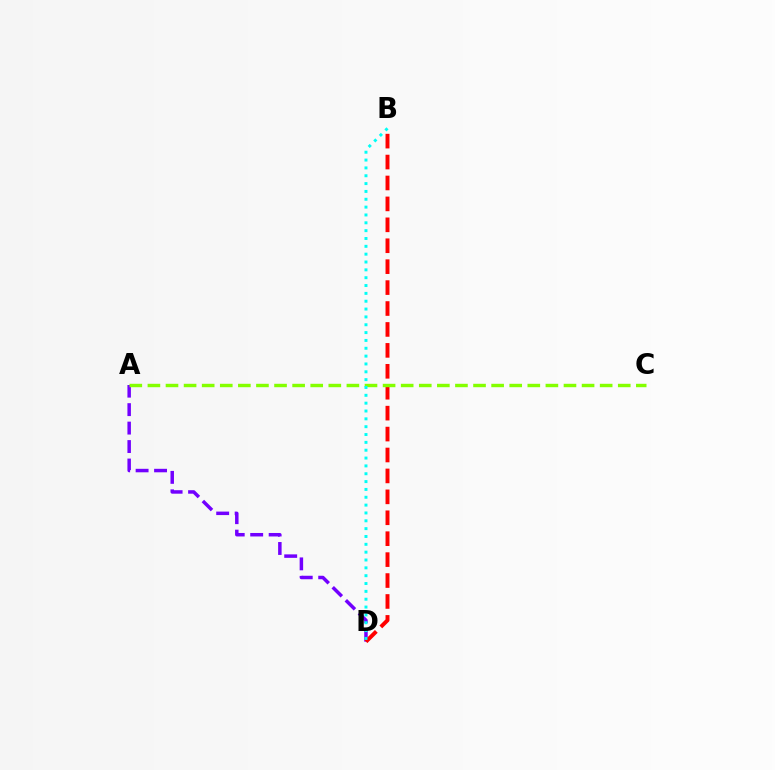{('A', 'D'): [{'color': '#7200ff', 'line_style': 'dashed', 'thickness': 2.51}], ('B', 'D'): [{'color': '#ff0000', 'line_style': 'dashed', 'thickness': 2.84}, {'color': '#00fff6', 'line_style': 'dotted', 'thickness': 2.13}], ('A', 'C'): [{'color': '#84ff00', 'line_style': 'dashed', 'thickness': 2.46}]}